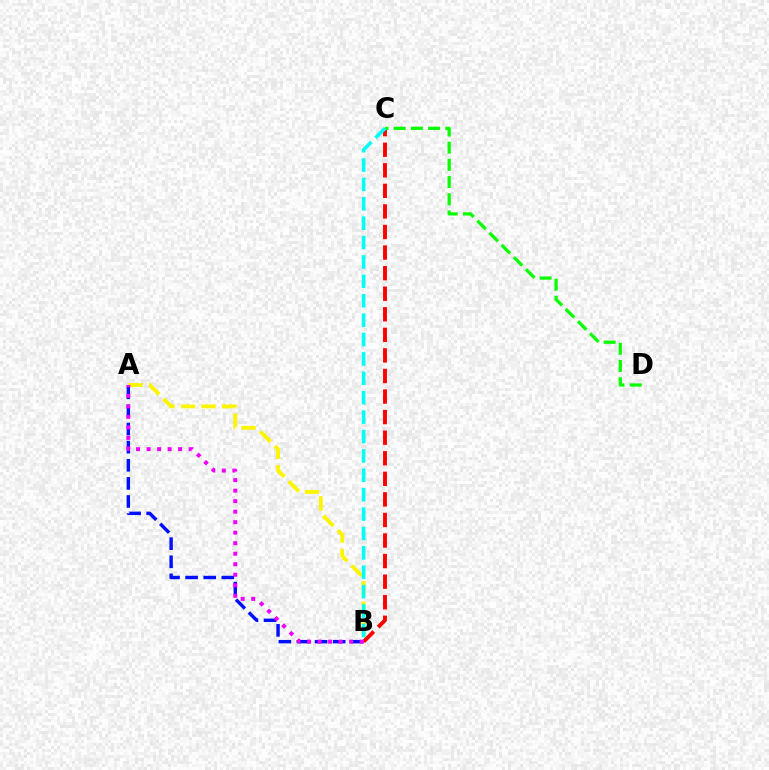{('A', 'B'): [{'color': '#0010ff', 'line_style': 'dashed', 'thickness': 2.46}, {'color': '#fcf500', 'line_style': 'dashed', 'thickness': 2.78}, {'color': '#ee00ff', 'line_style': 'dotted', 'thickness': 2.86}], ('B', 'C'): [{'color': '#ff0000', 'line_style': 'dashed', 'thickness': 2.79}, {'color': '#00fff6', 'line_style': 'dashed', 'thickness': 2.63}], ('C', 'D'): [{'color': '#08ff00', 'line_style': 'dashed', 'thickness': 2.34}]}